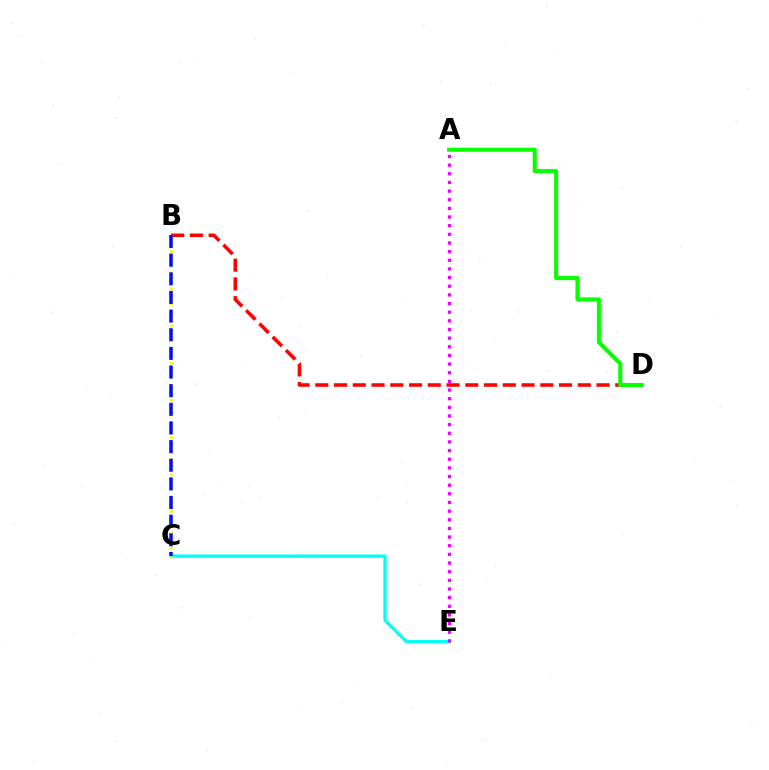{('C', 'E'): [{'color': '#00fff6', 'line_style': 'solid', 'thickness': 2.35}], ('B', 'D'): [{'color': '#ff0000', 'line_style': 'dashed', 'thickness': 2.55}], ('B', 'C'): [{'color': '#fcf500', 'line_style': 'dotted', 'thickness': 2.02}, {'color': '#0010ff', 'line_style': 'dashed', 'thickness': 2.53}], ('A', 'D'): [{'color': '#08ff00', 'line_style': 'solid', 'thickness': 2.93}], ('A', 'E'): [{'color': '#ee00ff', 'line_style': 'dotted', 'thickness': 2.35}]}